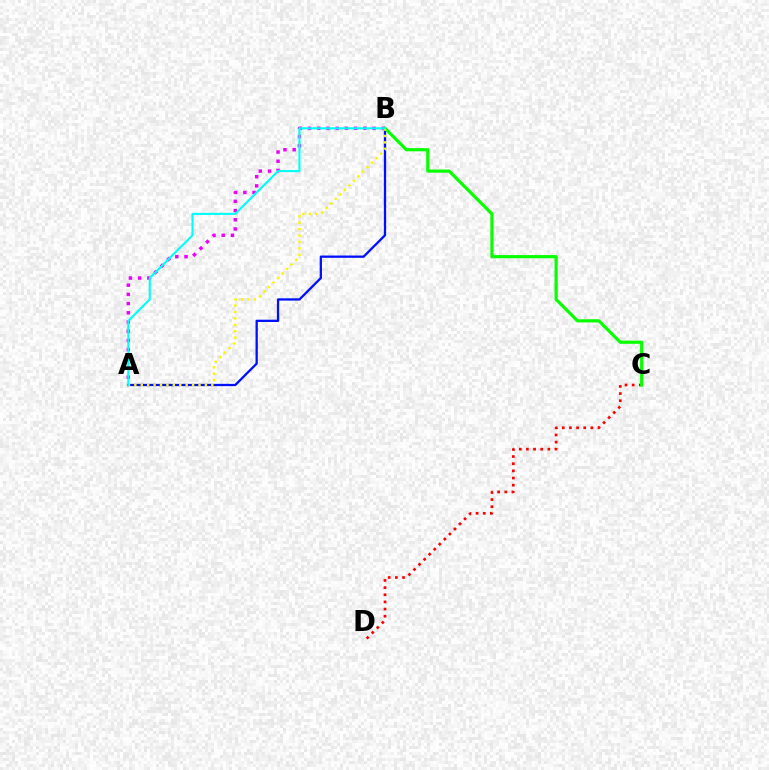{('A', 'B'): [{'color': '#0010ff', 'line_style': 'solid', 'thickness': 1.65}, {'color': '#ee00ff', 'line_style': 'dotted', 'thickness': 2.5}, {'color': '#fcf500', 'line_style': 'dotted', 'thickness': 1.74}, {'color': '#00fff6', 'line_style': 'solid', 'thickness': 1.53}], ('C', 'D'): [{'color': '#ff0000', 'line_style': 'dotted', 'thickness': 1.94}], ('B', 'C'): [{'color': '#08ff00', 'line_style': 'solid', 'thickness': 2.29}]}